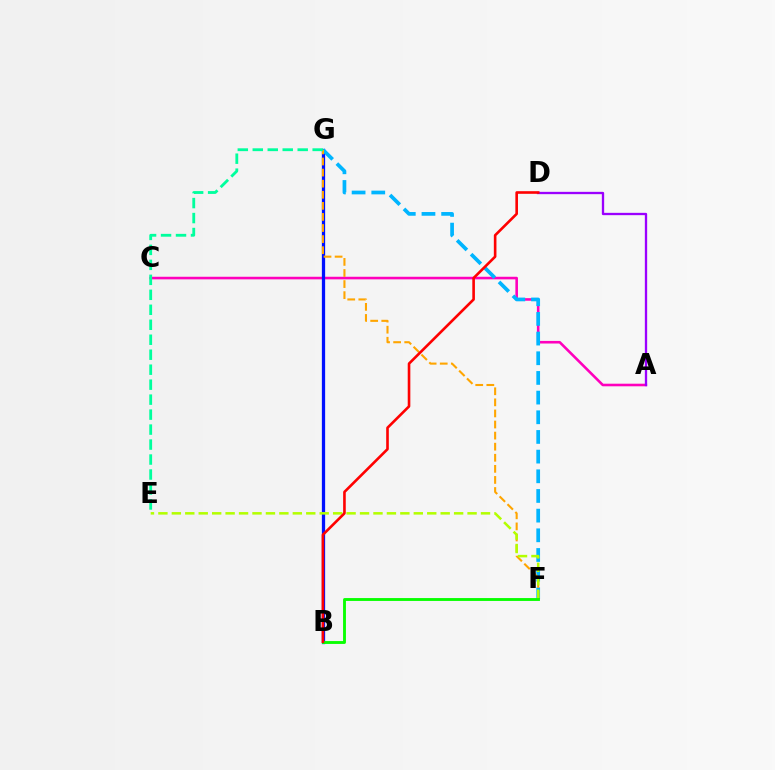{('A', 'C'): [{'color': '#ff00bd', 'line_style': 'solid', 'thickness': 1.87}], ('A', 'D'): [{'color': '#9b00ff', 'line_style': 'solid', 'thickness': 1.67}], ('B', 'G'): [{'color': '#0010ff', 'line_style': 'solid', 'thickness': 2.35}], ('F', 'G'): [{'color': '#00b5ff', 'line_style': 'dashed', 'thickness': 2.67}, {'color': '#ffa500', 'line_style': 'dashed', 'thickness': 1.51}], ('E', 'G'): [{'color': '#00ff9d', 'line_style': 'dashed', 'thickness': 2.03}], ('E', 'F'): [{'color': '#b3ff00', 'line_style': 'dashed', 'thickness': 1.83}], ('B', 'F'): [{'color': '#08ff00', 'line_style': 'solid', 'thickness': 2.06}], ('B', 'D'): [{'color': '#ff0000', 'line_style': 'solid', 'thickness': 1.88}]}